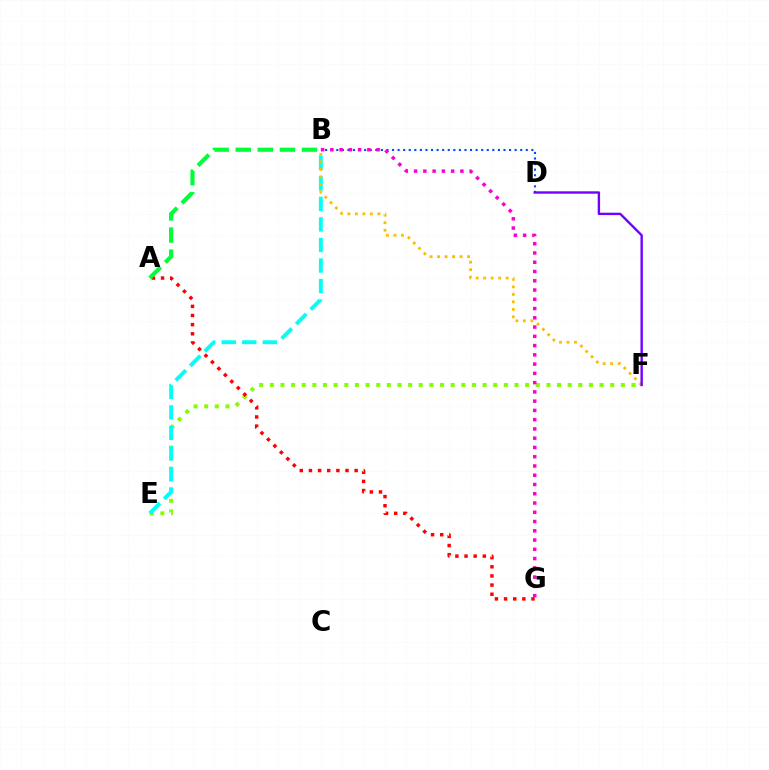{('E', 'F'): [{'color': '#84ff00', 'line_style': 'dotted', 'thickness': 2.89}], ('A', 'G'): [{'color': '#ff0000', 'line_style': 'dotted', 'thickness': 2.48}], ('B', 'D'): [{'color': '#004bff', 'line_style': 'dotted', 'thickness': 1.51}], ('A', 'B'): [{'color': '#00ff39', 'line_style': 'dashed', 'thickness': 3.0}], ('B', 'E'): [{'color': '#00fff6', 'line_style': 'dashed', 'thickness': 2.79}], ('B', 'F'): [{'color': '#ffbd00', 'line_style': 'dotted', 'thickness': 2.04}], ('D', 'F'): [{'color': '#7200ff', 'line_style': 'solid', 'thickness': 1.71}], ('B', 'G'): [{'color': '#ff00cf', 'line_style': 'dotted', 'thickness': 2.52}]}